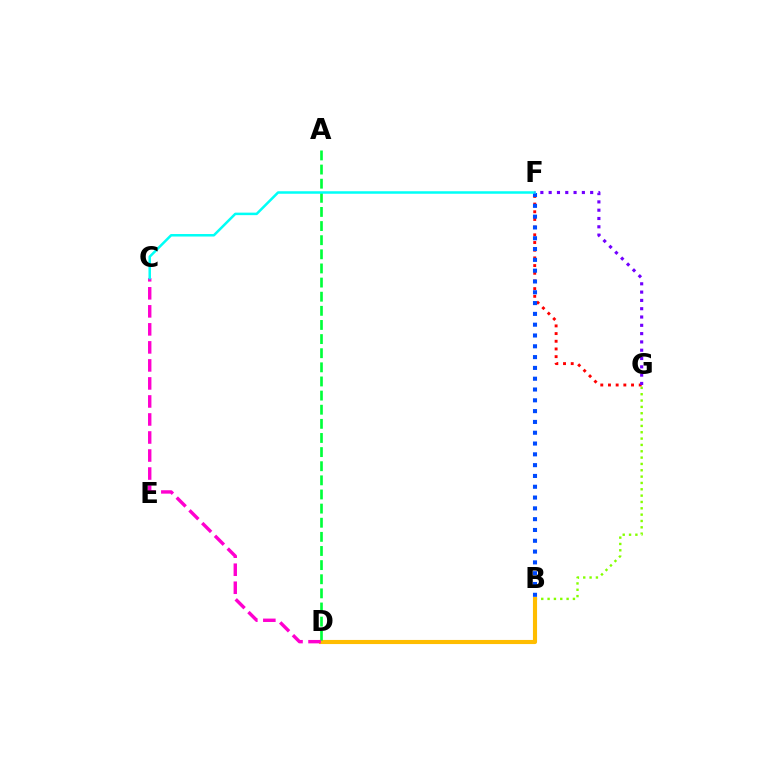{('B', 'G'): [{'color': '#84ff00', 'line_style': 'dotted', 'thickness': 1.72}], ('B', 'D'): [{'color': '#ffbd00', 'line_style': 'solid', 'thickness': 2.96}], ('A', 'D'): [{'color': '#00ff39', 'line_style': 'dashed', 'thickness': 1.92}], ('C', 'D'): [{'color': '#ff00cf', 'line_style': 'dashed', 'thickness': 2.45}], ('F', 'G'): [{'color': '#ff0000', 'line_style': 'dotted', 'thickness': 2.09}, {'color': '#7200ff', 'line_style': 'dotted', 'thickness': 2.26}], ('B', 'F'): [{'color': '#004bff', 'line_style': 'dotted', 'thickness': 2.94}], ('C', 'F'): [{'color': '#00fff6', 'line_style': 'solid', 'thickness': 1.81}]}